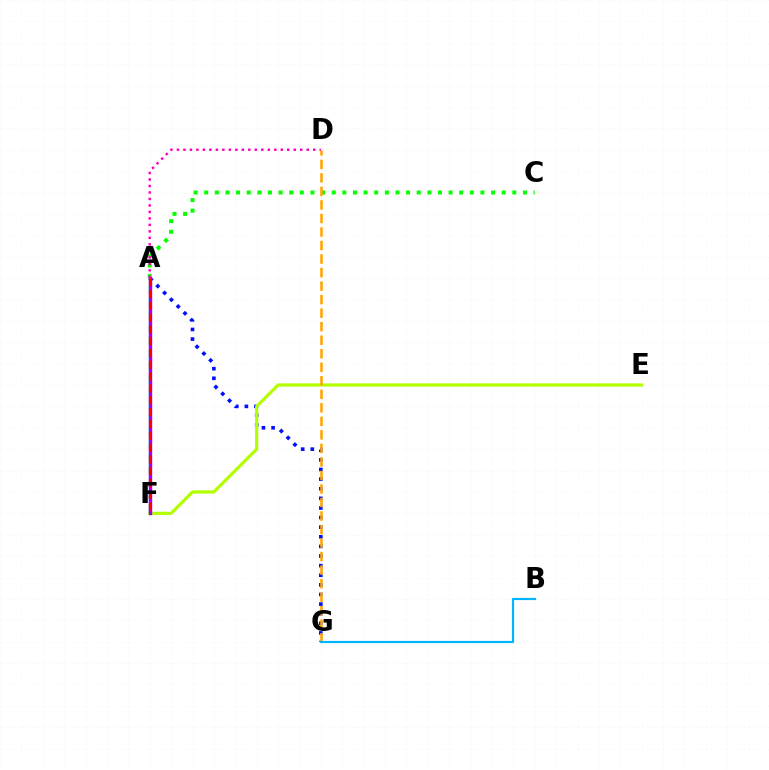{('A', 'G'): [{'color': '#0010ff', 'line_style': 'dotted', 'thickness': 2.61}], ('E', 'F'): [{'color': '#b3ff00', 'line_style': 'solid', 'thickness': 2.31}], ('A', 'C'): [{'color': '#08ff00', 'line_style': 'dotted', 'thickness': 2.89}], ('D', 'G'): [{'color': '#ffa500', 'line_style': 'dashed', 'thickness': 1.84}], ('A', 'F'): [{'color': '#00ff9d', 'line_style': 'dashed', 'thickness': 1.75}, {'color': '#9b00ff', 'line_style': 'solid', 'thickness': 2.45}, {'color': '#ff0000', 'line_style': 'dashed', 'thickness': 1.61}], ('B', 'G'): [{'color': '#00b5ff', 'line_style': 'solid', 'thickness': 1.57}], ('A', 'D'): [{'color': '#ff00bd', 'line_style': 'dotted', 'thickness': 1.76}]}